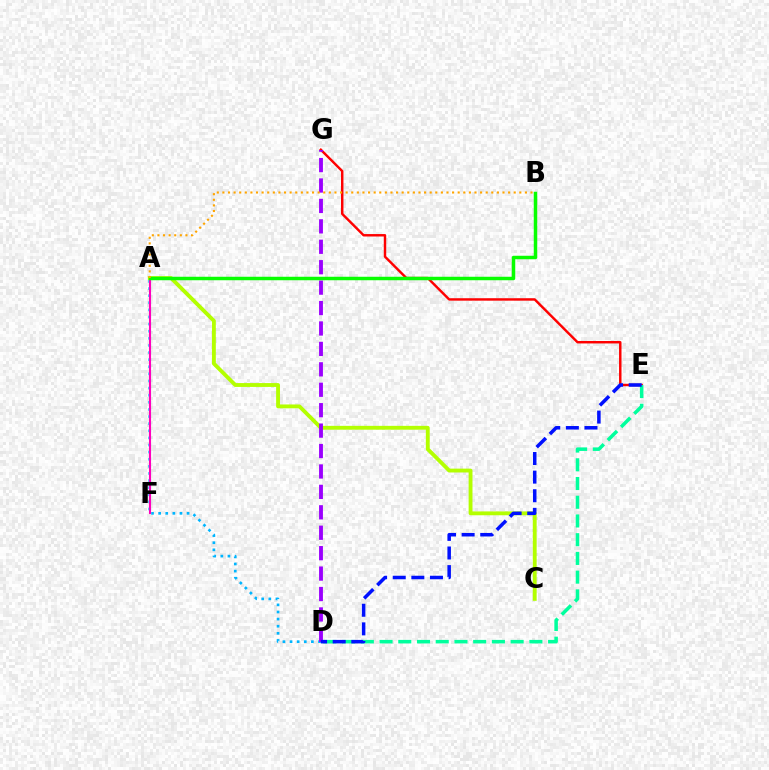{('E', 'G'): [{'color': '#ff0000', 'line_style': 'solid', 'thickness': 1.76}], ('A', 'D'): [{'color': '#00b5ff', 'line_style': 'dotted', 'thickness': 1.93}], ('A', 'C'): [{'color': '#b3ff00', 'line_style': 'solid', 'thickness': 2.77}], ('D', 'E'): [{'color': '#00ff9d', 'line_style': 'dashed', 'thickness': 2.54}, {'color': '#0010ff', 'line_style': 'dashed', 'thickness': 2.53}], ('D', 'G'): [{'color': '#9b00ff', 'line_style': 'dashed', 'thickness': 2.77}], ('A', 'F'): [{'color': '#ff00bd', 'line_style': 'solid', 'thickness': 1.5}], ('A', 'B'): [{'color': '#08ff00', 'line_style': 'solid', 'thickness': 2.5}, {'color': '#ffa500', 'line_style': 'dotted', 'thickness': 1.52}]}